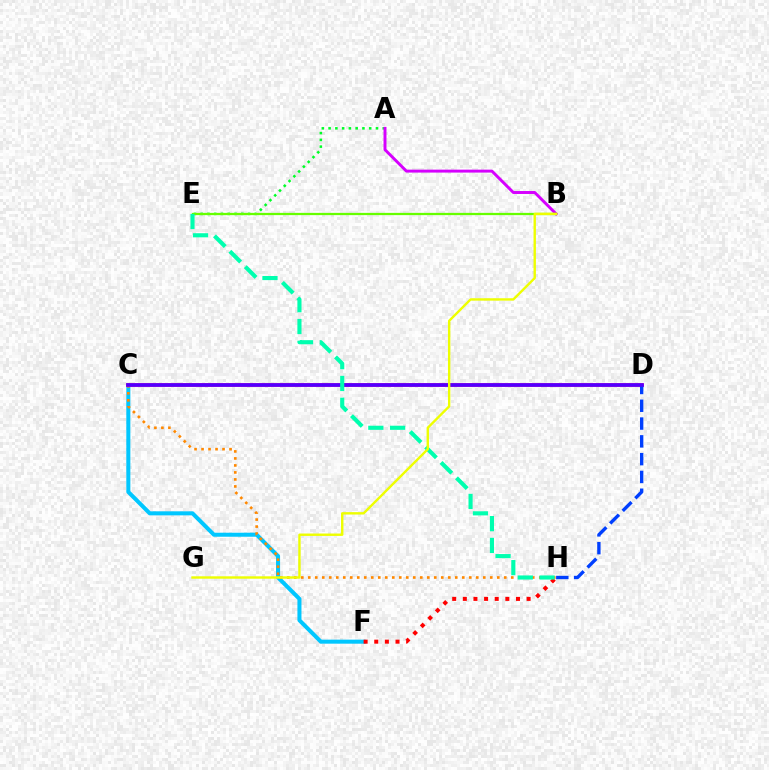{('A', 'E'): [{'color': '#00ff27', 'line_style': 'dotted', 'thickness': 1.84}], ('C', 'F'): [{'color': '#00c7ff', 'line_style': 'solid', 'thickness': 2.9}], ('A', 'B'): [{'color': '#d600ff', 'line_style': 'solid', 'thickness': 2.12}], ('C', 'H'): [{'color': '#ff8800', 'line_style': 'dotted', 'thickness': 1.9}], ('B', 'E'): [{'color': '#66ff00', 'line_style': 'solid', 'thickness': 1.62}], ('C', 'D'): [{'color': '#ff00a0', 'line_style': 'solid', 'thickness': 2.64}, {'color': '#4f00ff', 'line_style': 'solid', 'thickness': 2.57}], ('F', 'H'): [{'color': '#ff0000', 'line_style': 'dotted', 'thickness': 2.89}], ('D', 'H'): [{'color': '#003fff', 'line_style': 'dashed', 'thickness': 2.42}], ('E', 'H'): [{'color': '#00ffaf', 'line_style': 'dashed', 'thickness': 2.96}], ('B', 'G'): [{'color': '#eeff00', 'line_style': 'solid', 'thickness': 1.73}]}